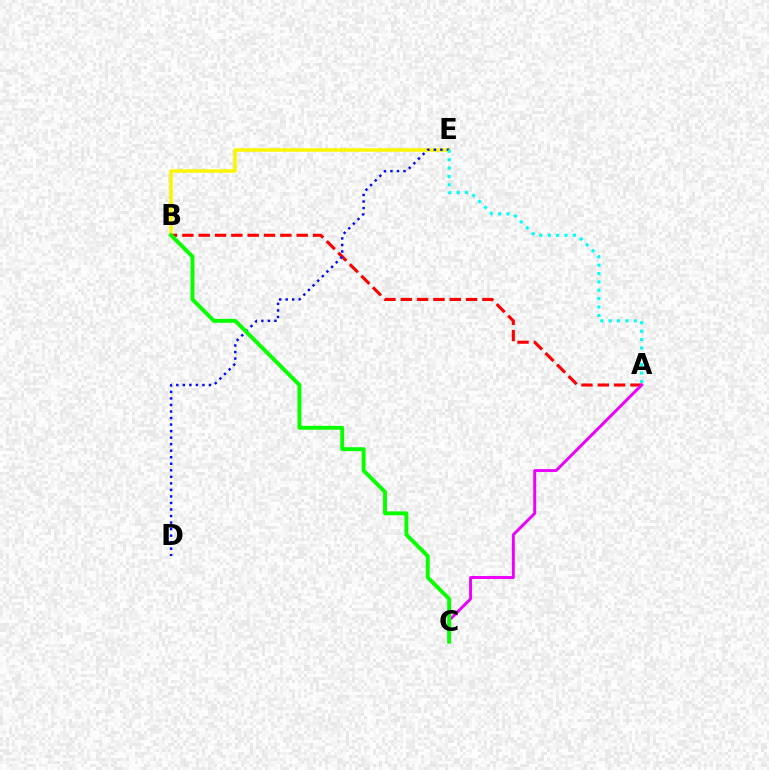{('A', 'B'): [{'color': '#ff0000', 'line_style': 'dashed', 'thickness': 2.22}], ('B', 'E'): [{'color': '#fcf500', 'line_style': 'solid', 'thickness': 2.52}], ('A', 'C'): [{'color': '#ee00ff', 'line_style': 'solid', 'thickness': 2.12}], ('D', 'E'): [{'color': '#0010ff', 'line_style': 'dotted', 'thickness': 1.78}], ('A', 'E'): [{'color': '#00fff6', 'line_style': 'dotted', 'thickness': 2.27}], ('B', 'C'): [{'color': '#08ff00', 'line_style': 'solid', 'thickness': 2.81}]}